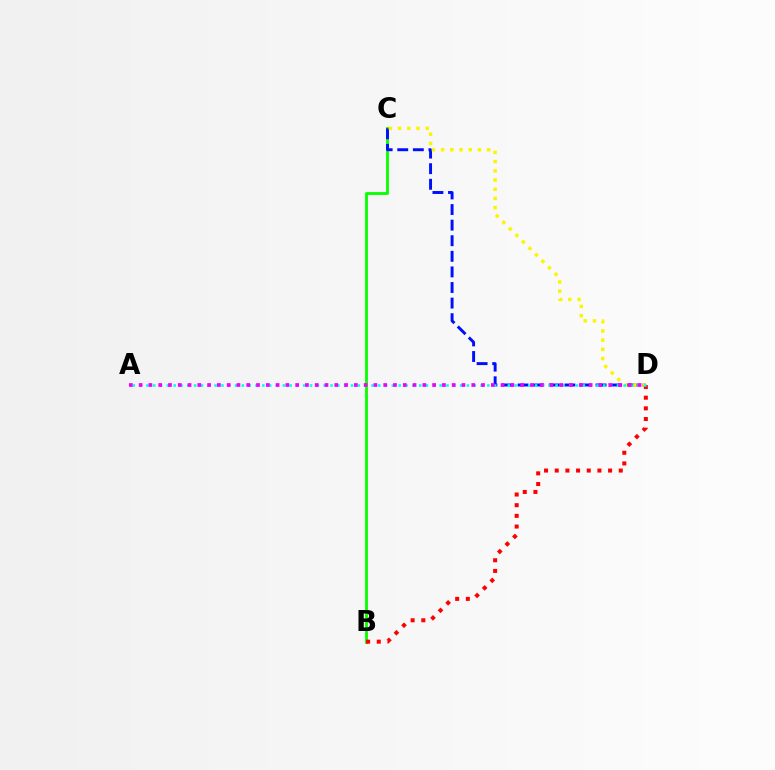{('B', 'C'): [{'color': '#08ff00', 'line_style': 'solid', 'thickness': 2.03}], ('C', 'D'): [{'color': '#0010ff', 'line_style': 'dashed', 'thickness': 2.12}, {'color': '#fcf500', 'line_style': 'dotted', 'thickness': 2.5}], ('B', 'D'): [{'color': '#ff0000', 'line_style': 'dotted', 'thickness': 2.9}], ('A', 'D'): [{'color': '#00fff6', 'line_style': 'dotted', 'thickness': 1.85}, {'color': '#ee00ff', 'line_style': 'dotted', 'thickness': 2.66}]}